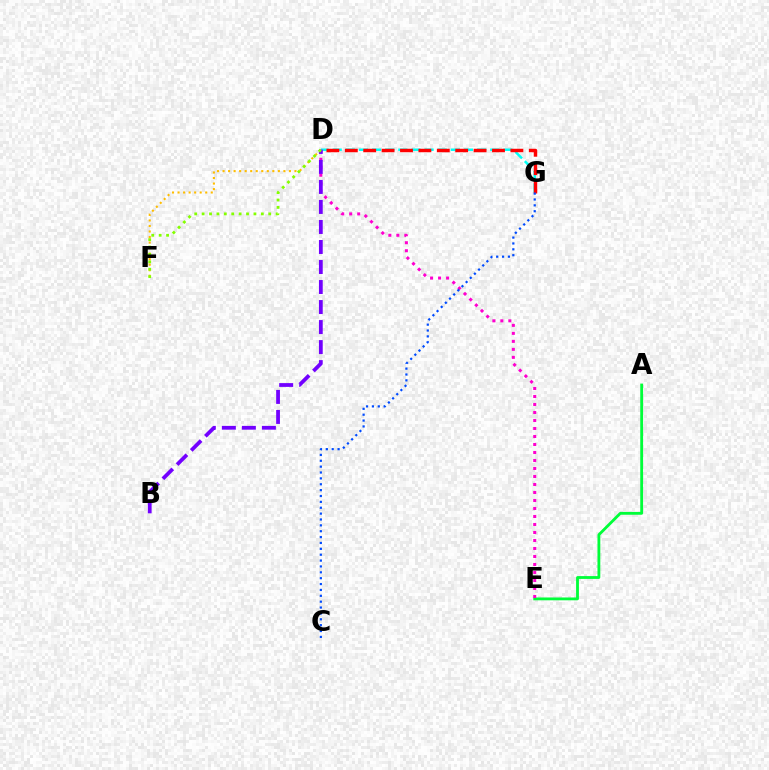{('D', 'G'): [{'color': '#00fff6', 'line_style': 'dashed', 'thickness': 1.78}, {'color': '#ff0000', 'line_style': 'dashed', 'thickness': 2.5}], ('A', 'E'): [{'color': '#00ff39', 'line_style': 'solid', 'thickness': 2.03}], ('D', 'E'): [{'color': '#ff00cf', 'line_style': 'dotted', 'thickness': 2.17}], ('D', 'F'): [{'color': '#ffbd00', 'line_style': 'dotted', 'thickness': 1.5}, {'color': '#84ff00', 'line_style': 'dotted', 'thickness': 2.01}], ('B', 'D'): [{'color': '#7200ff', 'line_style': 'dashed', 'thickness': 2.72}], ('C', 'G'): [{'color': '#004bff', 'line_style': 'dotted', 'thickness': 1.6}]}